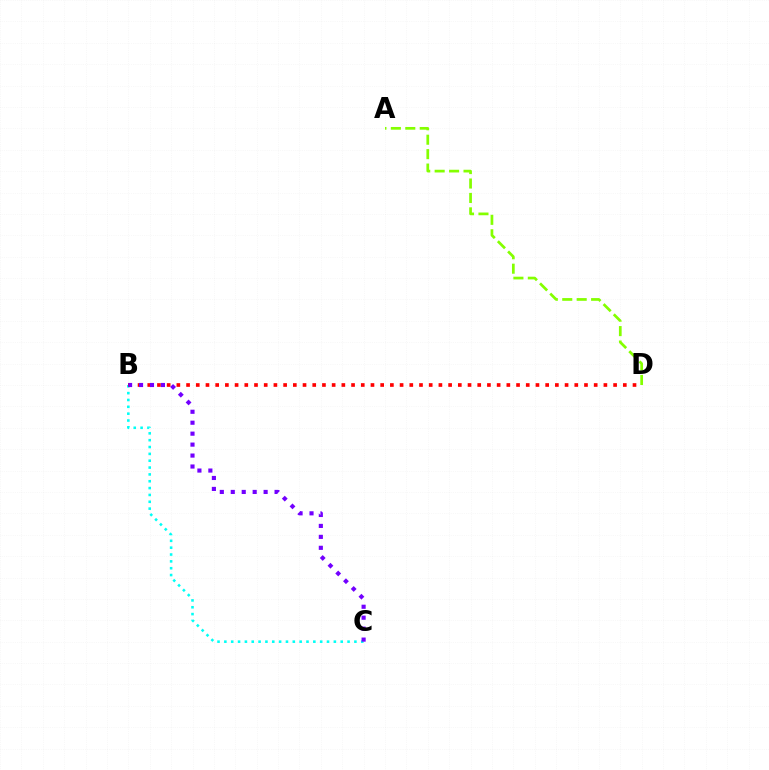{('A', 'D'): [{'color': '#84ff00', 'line_style': 'dashed', 'thickness': 1.96}], ('B', 'C'): [{'color': '#00fff6', 'line_style': 'dotted', 'thickness': 1.86}, {'color': '#7200ff', 'line_style': 'dotted', 'thickness': 2.98}], ('B', 'D'): [{'color': '#ff0000', 'line_style': 'dotted', 'thickness': 2.64}]}